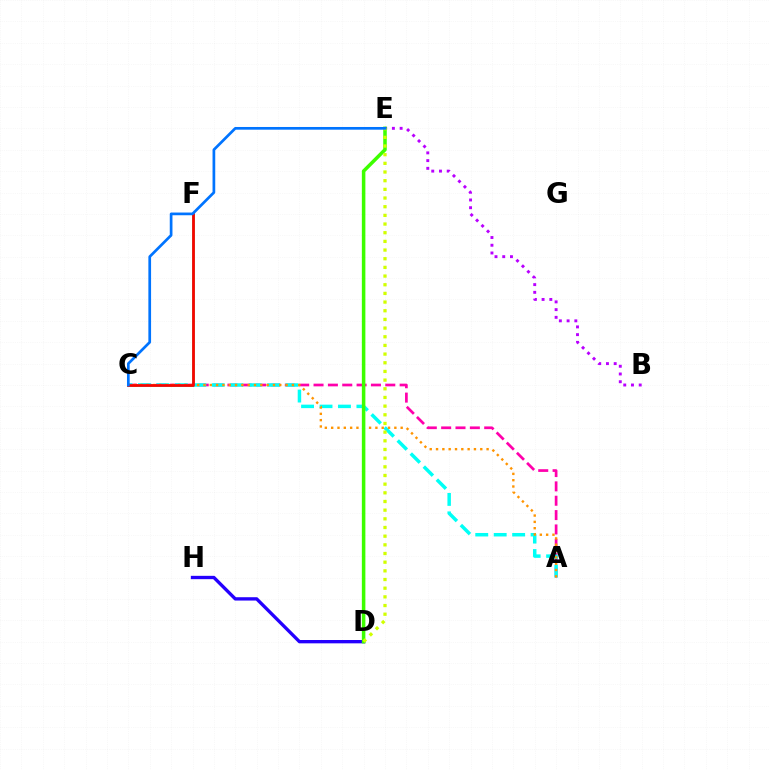{('A', 'C'): [{'color': '#ff00ac', 'line_style': 'dashed', 'thickness': 1.95}, {'color': '#00fff6', 'line_style': 'dashed', 'thickness': 2.51}, {'color': '#ff9400', 'line_style': 'dotted', 'thickness': 1.72}], ('D', 'H'): [{'color': '#2500ff', 'line_style': 'solid', 'thickness': 2.4}], ('C', 'F'): [{'color': '#00ff5c', 'line_style': 'solid', 'thickness': 1.81}, {'color': '#ff0000', 'line_style': 'solid', 'thickness': 1.95}], ('B', 'E'): [{'color': '#b900ff', 'line_style': 'dotted', 'thickness': 2.1}], ('D', 'E'): [{'color': '#3dff00', 'line_style': 'solid', 'thickness': 2.54}, {'color': '#d1ff00', 'line_style': 'dotted', 'thickness': 2.36}], ('C', 'E'): [{'color': '#0074ff', 'line_style': 'solid', 'thickness': 1.95}]}